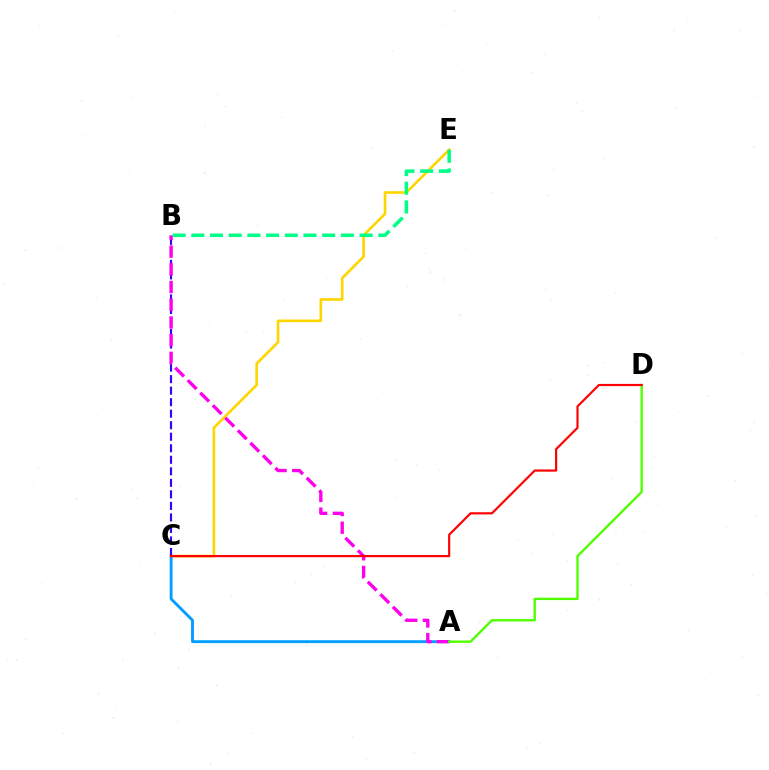{('C', 'E'): [{'color': '#ffd500', 'line_style': 'solid', 'thickness': 1.9}], ('A', 'C'): [{'color': '#009eff', 'line_style': 'solid', 'thickness': 2.06}], ('B', 'C'): [{'color': '#3700ff', 'line_style': 'dashed', 'thickness': 1.57}], ('A', 'B'): [{'color': '#ff00ed', 'line_style': 'dashed', 'thickness': 2.41}], ('B', 'E'): [{'color': '#00ff86', 'line_style': 'dashed', 'thickness': 2.54}], ('A', 'D'): [{'color': '#4fff00', 'line_style': 'solid', 'thickness': 1.71}], ('C', 'D'): [{'color': '#ff0000', 'line_style': 'solid', 'thickness': 1.56}]}